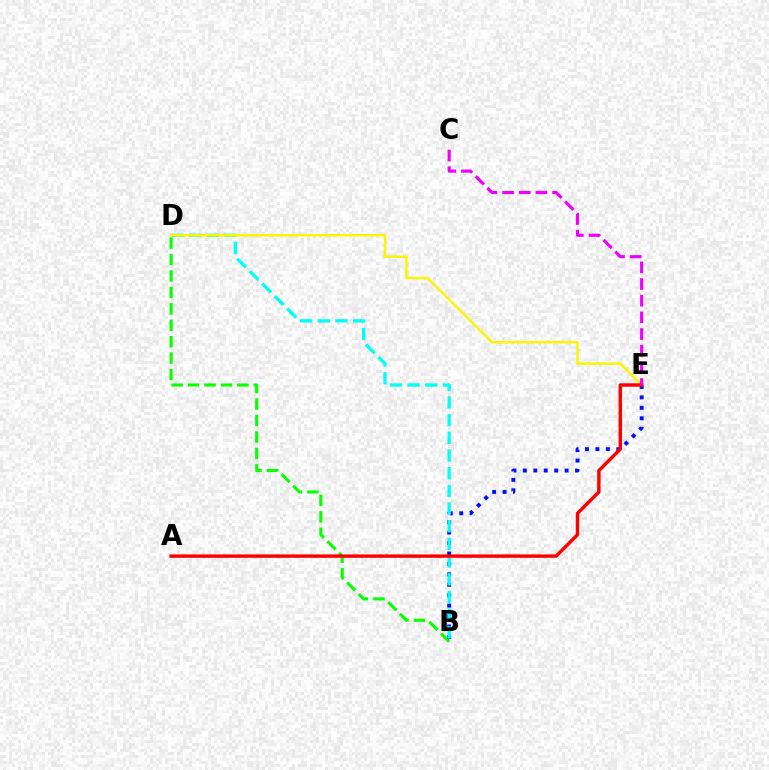{('B', 'D'): [{'color': '#08ff00', 'line_style': 'dashed', 'thickness': 2.23}, {'color': '#00fff6', 'line_style': 'dashed', 'thickness': 2.4}], ('B', 'E'): [{'color': '#0010ff', 'line_style': 'dotted', 'thickness': 2.84}], ('D', 'E'): [{'color': '#fcf500', 'line_style': 'solid', 'thickness': 1.79}], ('A', 'E'): [{'color': '#ff0000', 'line_style': 'solid', 'thickness': 2.46}], ('C', 'E'): [{'color': '#ee00ff', 'line_style': 'dashed', 'thickness': 2.26}]}